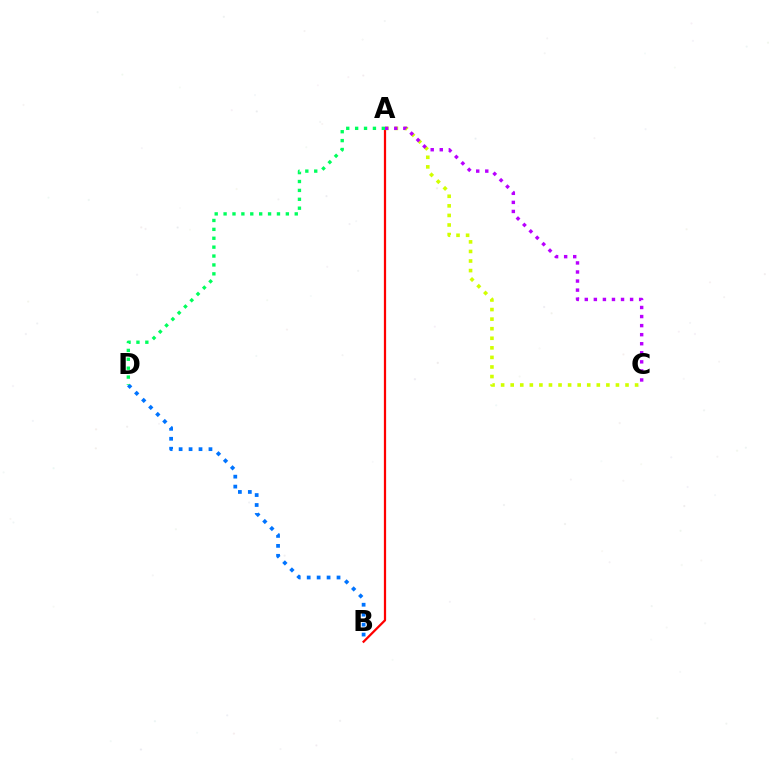{('B', 'D'): [{'color': '#0074ff', 'line_style': 'dotted', 'thickness': 2.7}], ('A', 'B'): [{'color': '#ff0000', 'line_style': 'solid', 'thickness': 1.62}], ('A', 'C'): [{'color': '#d1ff00', 'line_style': 'dotted', 'thickness': 2.6}, {'color': '#b900ff', 'line_style': 'dotted', 'thickness': 2.46}], ('A', 'D'): [{'color': '#00ff5c', 'line_style': 'dotted', 'thickness': 2.42}]}